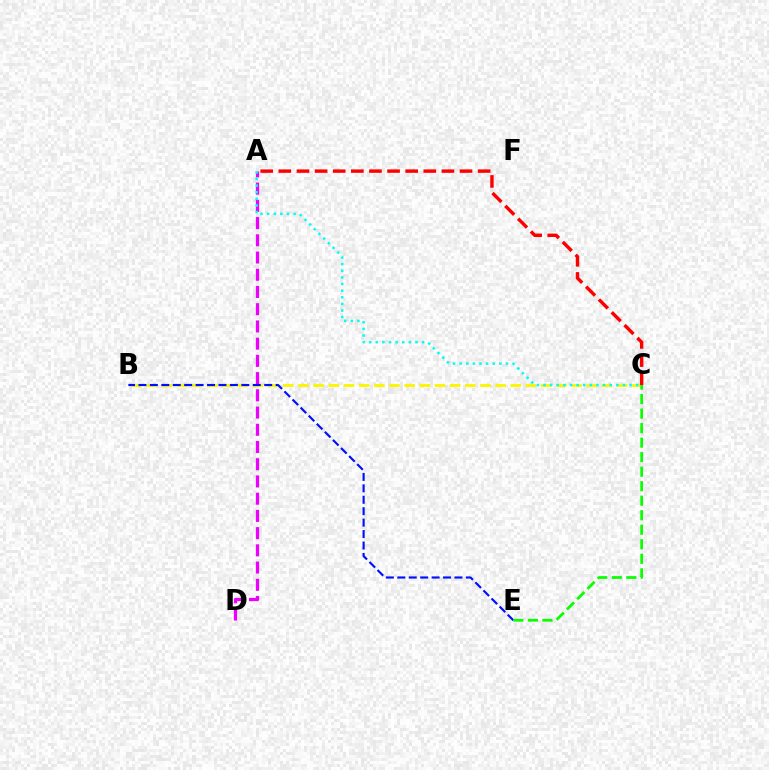{('B', 'C'): [{'color': '#fcf500', 'line_style': 'dashed', 'thickness': 2.06}], ('A', 'D'): [{'color': '#ee00ff', 'line_style': 'dashed', 'thickness': 2.34}], ('A', 'C'): [{'color': '#ff0000', 'line_style': 'dashed', 'thickness': 2.46}, {'color': '#00fff6', 'line_style': 'dotted', 'thickness': 1.8}], ('B', 'E'): [{'color': '#0010ff', 'line_style': 'dashed', 'thickness': 1.55}], ('C', 'E'): [{'color': '#08ff00', 'line_style': 'dashed', 'thickness': 1.97}]}